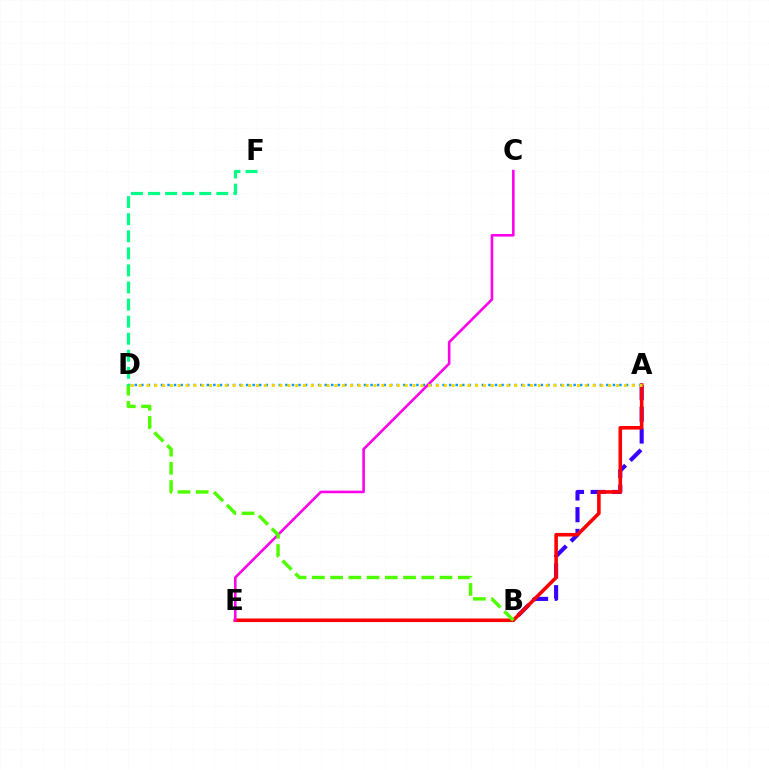{('A', 'B'): [{'color': '#3700ff', 'line_style': 'dashed', 'thickness': 2.95}], ('A', 'E'): [{'color': '#ff0000', 'line_style': 'solid', 'thickness': 2.57}], ('A', 'D'): [{'color': '#009eff', 'line_style': 'dotted', 'thickness': 1.78}, {'color': '#ffd500', 'line_style': 'dotted', 'thickness': 2.13}], ('C', 'E'): [{'color': '#ff00ed', 'line_style': 'solid', 'thickness': 1.87}], ('B', 'D'): [{'color': '#4fff00', 'line_style': 'dashed', 'thickness': 2.48}], ('D', 'F'): [{'color': '#00ff86', 'line_style': 'dashed', 'thickness': 2.32}]}